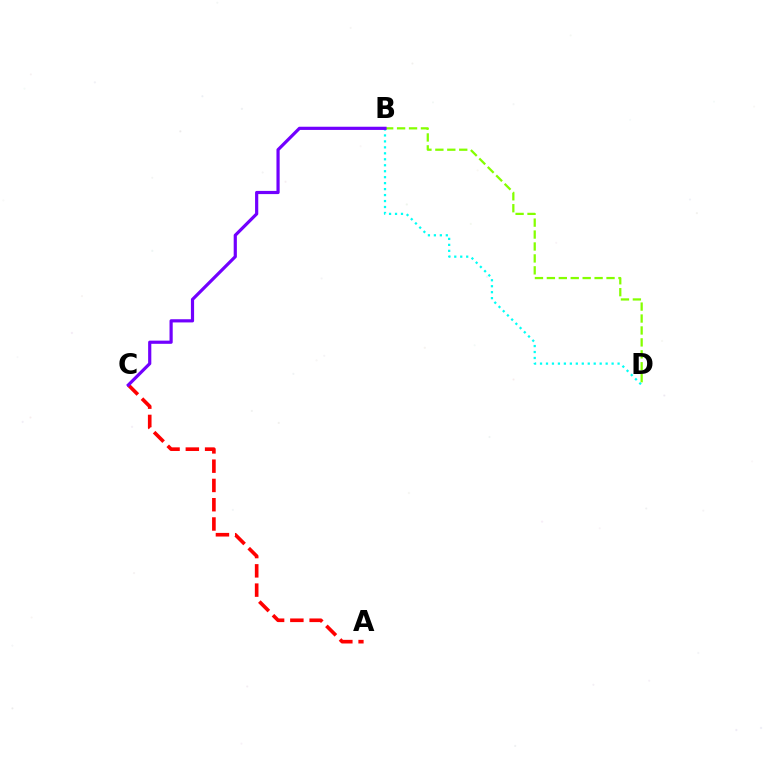{('B', 'D'): [{'color': '#00fff6', 'line_style': 'dotted', 'thickness': 1.62}, {'color': '#84ff00', 'line_style': 'dashed', 'thickness': 1.62}], ('A', 'C'): [{'color': '#ff0000', 'line_style': 'dashed', 'thickness': 2.62}], ('B', 'C'): [{'color': '#7200ff', 'line_style': 'solid', 'thickness': 2.3}]}